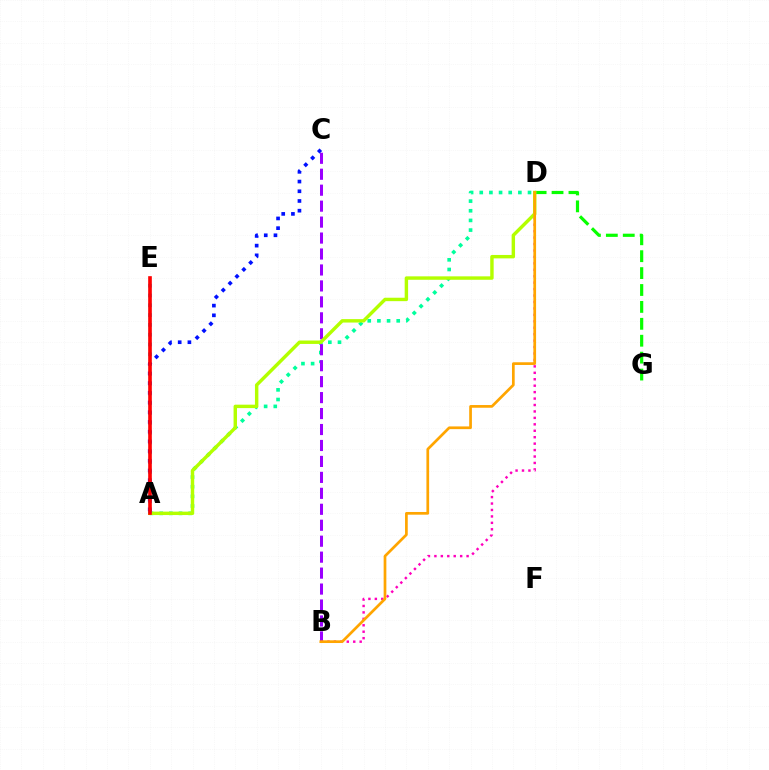{('A', 'D'): [{'color': '#00ff9d', 'line_style': 'dotted', 'thickness': 2.62}, {'color': '#b3ff00', 'line_style': 'solid', 'thickness': 2.47}], ('B', 'C'): [{'color': '#9b00ff', 'line_style': 'dashed', 'thickness': 2.17}], ('B', 'D'): [{'color': '#ff00bd', 'line_style': 'dotted', 'thickness': 1.75}, {'color': '#ffa500', 'line_style': 'solid', 'thickness': 1.95}], ('D', 'G'): [{'color': '#08ff00', 'line_style': 'dashed', 'thickness': 2.3}], ('A', 'E'): [{'color': '#00b5ff', 'line_style': 'dotted', 'thickness': 2.66}, {'color': '#ff0000', 'line_style': 'solid', 'thickness': 2.62}], ('A', 'C'): [{'color': '#0010ff', 'line_style': 'dotted', 'thickness': 2.64}]}